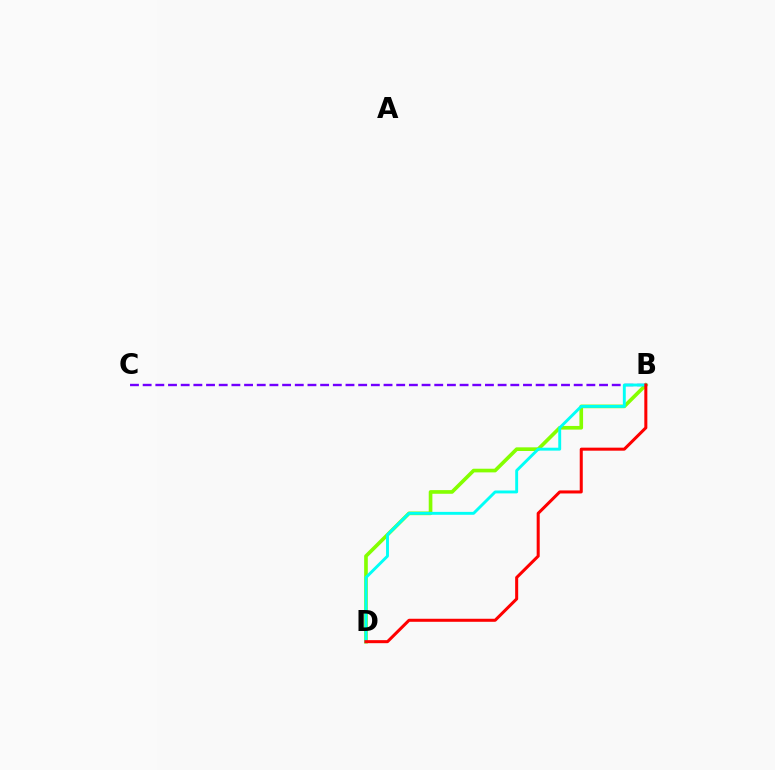{('B', 'D'): [{'color': '#84ff00', 'line_style': 'solid', 'thickness': 2.63}, {'color': '#00fff6', 'line_style': 'solid', 'thickness': 2.09}, {'color': '#ff0000', 'line_style': 'solid', 'thickness': 2.18}], ('B', 'C'): [{'color': '#7200ff', 'line_style': 'dashed', 'thickness': 1.72}]}